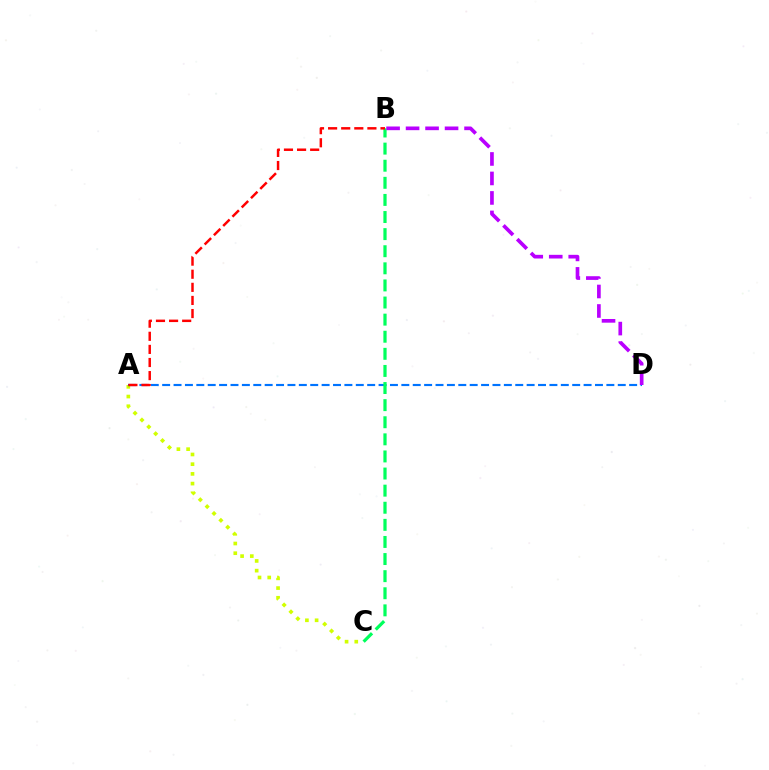{('A', 'C'): [{'color': '#d1ff00', 'line_style': 'dotted', 'thickness': 2.64}], ('A', 'D'): [{'color': '#0074ff', 'line_style': 'dashed', 'thickness': 1.55}], ('B', 'C'): [{'color': '#00ff5c', 'line_style': 'dashed', 'thickness': 2.32}], ('A', 'B'): [{'color': '#ff0000', 'line_style': 'dashed', 'thickness': 1.78}], ('B', 'D'): [{'color': '#b900ff', 'line_style': 'dashed', 'thickness': 2.65}]}